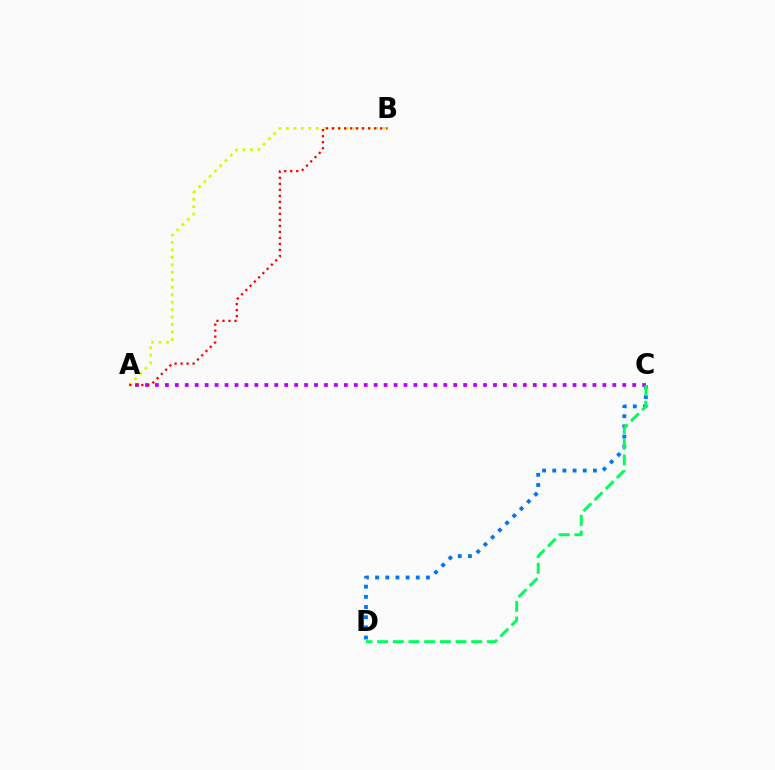{('A', 'C'): [{'color': '#b900ff', 'line_style': 'dotted', 'thickness': 2.7}], ('A', 'B'): [{'color': '#d1ff00', 'line_style': 'dotted', 'thickness': 2.03}, {'color': '#ff0000', 'line_style': 'dotted', 'thickness': 1.63}], ('C', 'D'): [{'color': '#0074ff', 'line_style': 'dotted', 'thickness': 2.76}, {'color': '#00ff5c', 'line_style': 'dashed', 'thickness': 2.13}]}